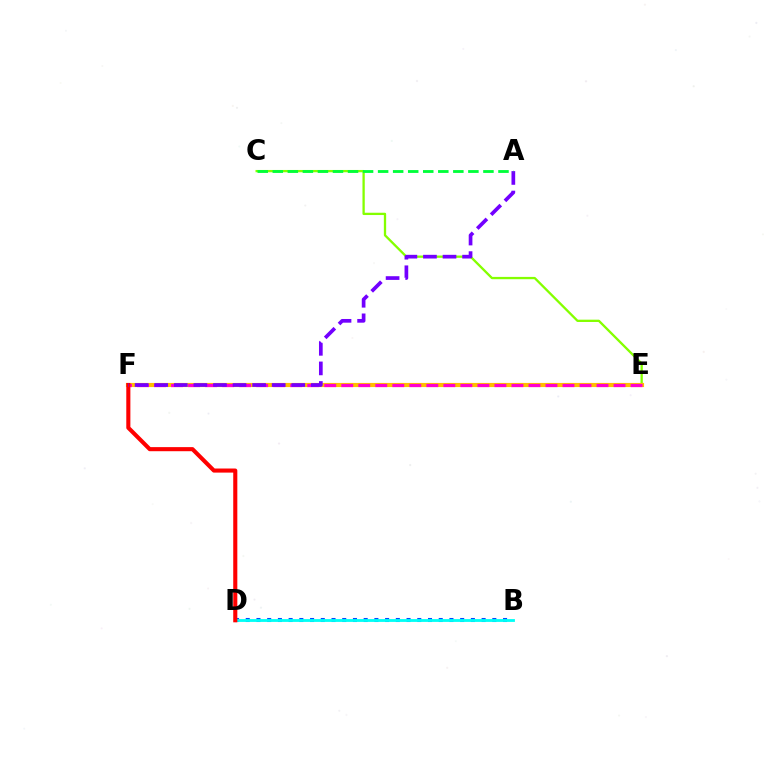{('C', 'E'): [{'color': '#84ff00', 'line_style': 'solid', 'thickness': 1.66}], ('E', 'F'): [{'color': '#ffbd00', 'line_style': 'solid', 'thickness': 2.97}, {'color': '#ff00cf', 'line_style': 'dashed', 'thickness': 2.31}], ('B', 'D'): [{'color': '#004bff', 'line_style': 'dotted', 'thickness': 2.91}, {'color': '#00fff6', 'line_style': 'solid', 'thickness': 2.03}], ('D', 'F'): [{'color': '#ff0000', 'line_style': 'solid', 'thickness': 2.94}], ('A', 'F'): [{'color': '#7200ff', 'line_style': 'dashed', 'thickness': 2.66}], ('A', 'C'): [{'color': '#00ff39', 'line_style': 'dashed', 'thickness': 2.04}]}